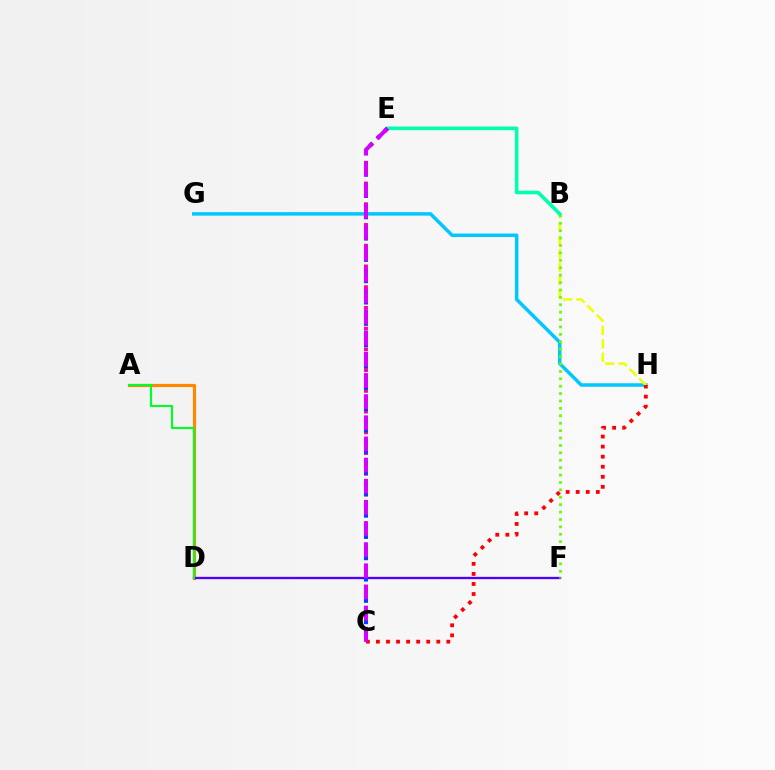{('A', 'D'): [{'color': '#ff8800', 'line_style': 'solid', 'thickness': 2.3}, {'color': '#00ff27', 'line_style': 'solid', 'thickness': 1.53}], ('D', 'F'): [{'color': '#4f00ff', 'line_style': 'solid', 'thickness': 1.68}], ('C', 'E'): [{'color': '#ff00a0', 'line_style': 'dotted', 'thickness': 2.82}, {'color': '#003fff', 'line_style': 'dotted', 'thickness': 2.89}, {'color': '#d600ff', 'line_style': 'dashed', 'thickness': 2.87}], ('G', 'H'): [{'color': '#00c7ff', 'line_style': 'solid', 'thickness': 2.51}], ('B', 'H'): [{'color': '#eeff00', 'line_style': 'dashed', 'thickness': 1.82}], ('B', 'F'): [{'color': '#66ff00', 'line_style': 'dotted', 'thickness': 2.01}], ('B', 'E'): [{'color': '#00ffaf', 'line_style': 'solid', 'thickness': 2.59}], ('C', 'H'): [{'color': '#ff0000', 'line_style': 'dotted', 'thickness': 2.73}]}